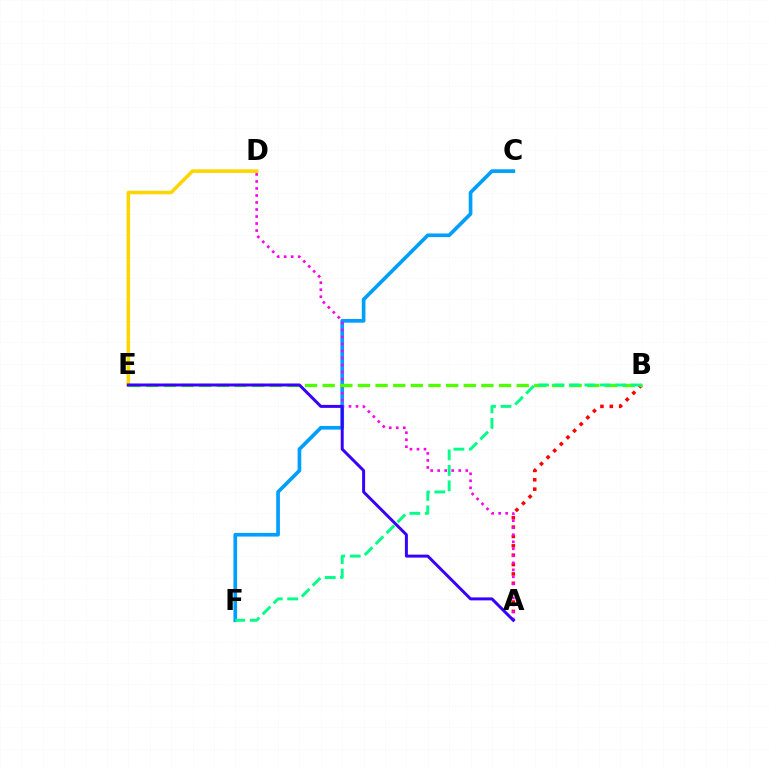{('C', 'F'): [{'color': '#009eff', 'line_style': 'solid', 'thickness': 2.64}], ('A', 'B'): [{'color': '#ff0000', 'line_style': 'dotted', 'thickness': 2.54}], ('D', 'E'): [{'color': '#ffd500', 'line_style': 'solid', 'thickness': 2.57}], ('A', 'D'): [{'color': '#ff00ed', 'line_style': 'dotted', 'thickness': 1.91}], ('B', 'E'): [{'color': '#4fff00', 'line_style': 'dashed', 'thickness': 2.4}], ('B', 'F'): [{'color': '#00ff86', 'line_style': 'dashed', 'thickness': 2.1}], ('A', 'E'): [{'color': '#3700ff', 'line_style': 'solid', 'thickness': 2.14}]}